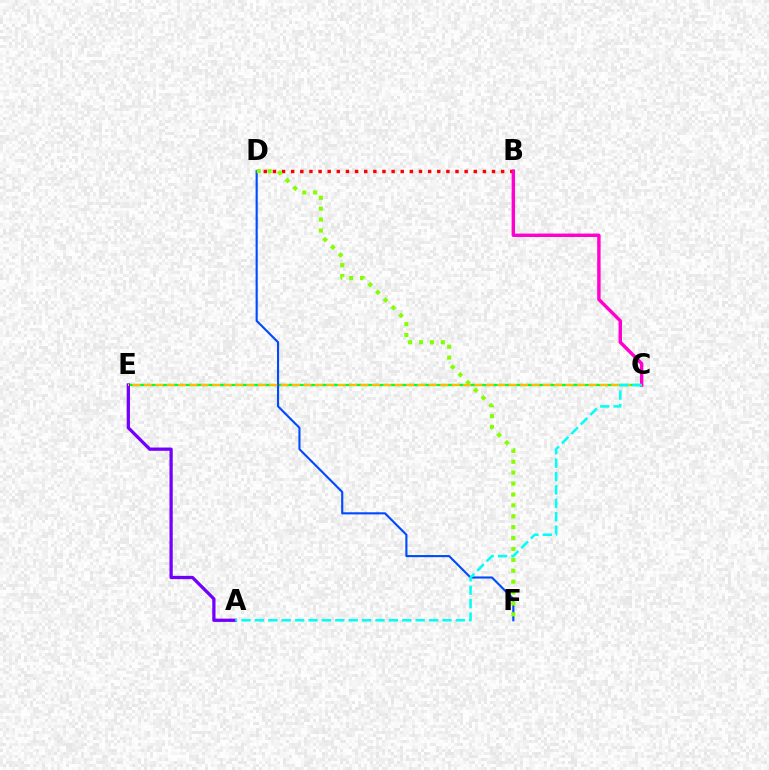{('B', 'D'): [{'color': '#ff0000', 'line_style': 'dotted', 'thickness': 2.48}], ('C', 'E'): [{'color': '#00ff39', 'line_style': 'solid', 'thickness': 1.68}, {'color': '#ffbd00', 'line_style': 'dashed', 'thickness': 1.55}], ('D', 'F'): [{'color': '#004bff', 'line_style': 'solid', 'thickness': 1.53}, {'color': '#84ff00', 'line_style': 'dotted', 'thickness': 2.96}], ('A', 'E'): [{'color': '#7200ff', 'line_style': 'solid', 'thickness': 2.35}], ('B', 'C'): [{'color': '#ff00cf', 'line_style': 'solid', 'thickness': 2.46}], ('A', 'C'): [{'color': '#00fff6', 'line_style': 'dashed', 'thickness': 1.82}]}